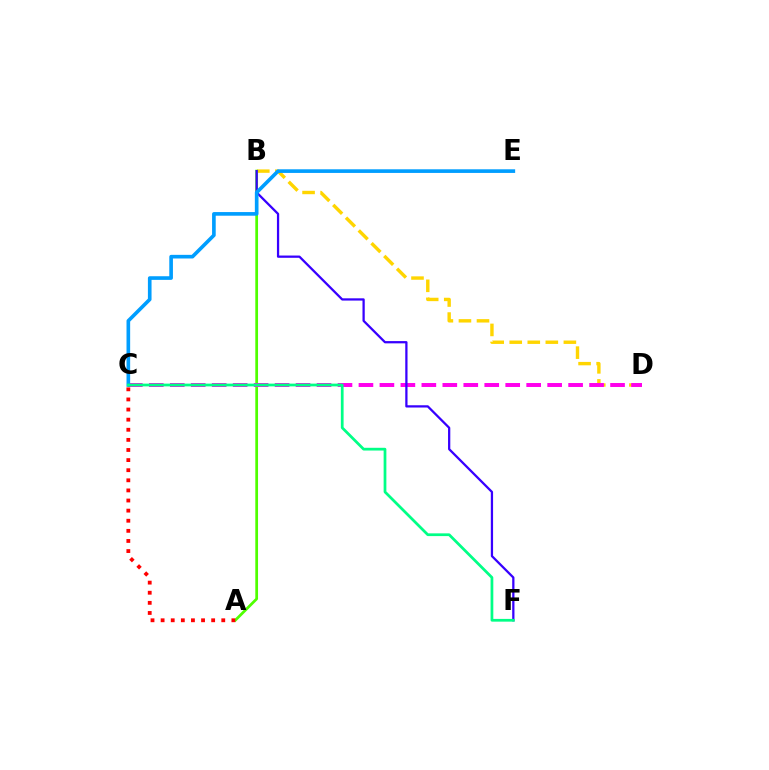{('B', 'D'): [{'color': '#ffd500', 'line_style': 'dashed', 'thickness': 2.45}], ('A', 'B'): [{'color': '#4fff00', 'line_style': 'solid', 'thickness': 1.97}], ('C', 'D'): [{'color': '#ff00ed', 'line_style': 'dashed', 'thickness': 2.85}], ('B', 'F'): [{'color': '#3700ff', 'line_style': 'solid', 'thickness': 1.63}], ('C', 'E'): [{'color': '#009eff', 'line_style': 'solid', 'thickness': 2.62}], ('C', 'F'): [{'color': '#00ff86', 'line_style': 'solid', 'thickness': 1.98}], ('A', 'C'): [{'color': '#ff0000', 'line_style': 'dotted', 'thickness': 2.75}]}